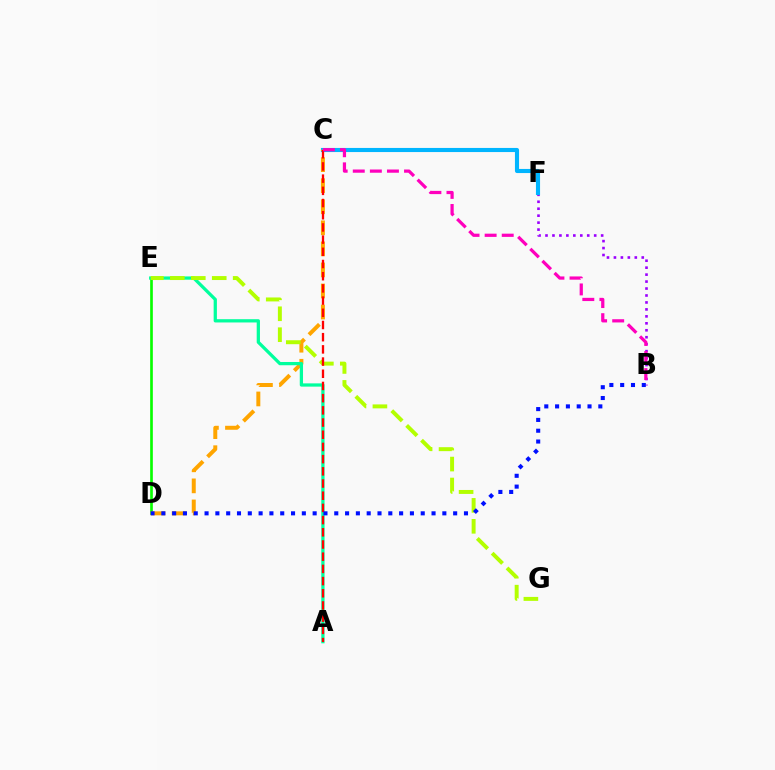{('D', 'E'): [{'color': '#08ff00', 'line_style': 'solid', 'thickness': 1.92}], ('B', 'F'): [{'color': '#9b00ff', 'line_style': 'dotted', 'thickness': 1.89}], ('C', 'F'): [{'color': '#00b5ff', 'line_style': 'solid', 'thickness': 2.96}], ('C', 'D'): [{'color': '#ffa500', 'line_style': 'dashed', 'thickness': 2.86}], ('A', 'E'): [{'color': '#00ff9d', 'line_style': 'solid', 'thickness': 2.35}], ('E', 'G'): [{'color': '#b3ff00', 'line_style': 'dashed', 'thickness': 2.84}], ('A', 'C'): [{'color': '#ff0000', 'line_style': 'dashed', 'thickness': 1.66}], ('B', 'C'): [{'color': '#ff00bd', 'line_style': 'dashed', 'thickness': 2.32}], ('B', 'D'): [{'color': '#0010ff', 'line_style': 'dotted', 'thickness': 2.94}]}